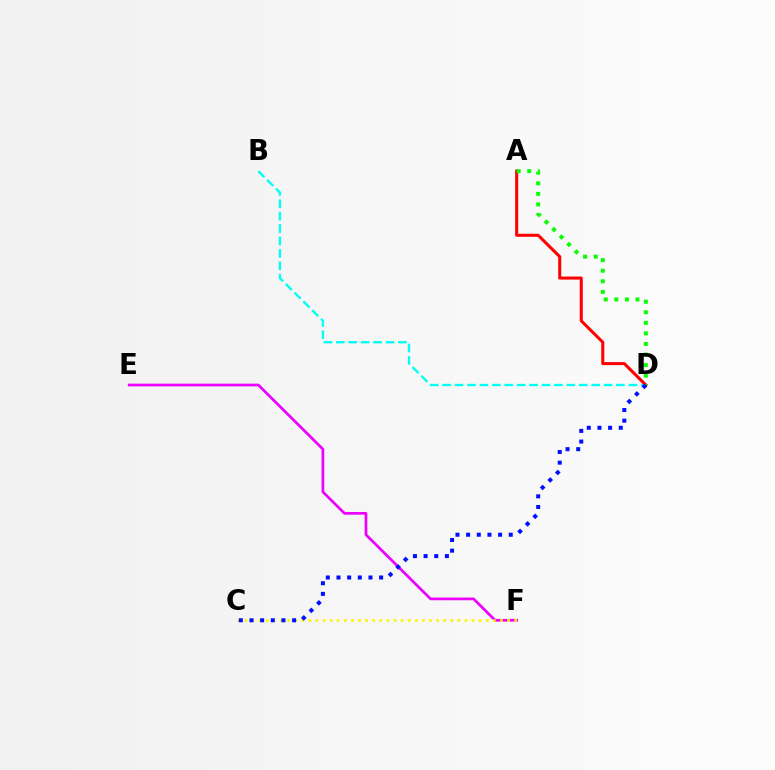{('B', 'D'): [{'color': '#00fff6', 'line_style': 'dashed', 'thickness': 1.69}], ('E', 'F'): [{'color': '#ee00ff', 'line_style': 'solid', 'thickness': 1.95}], ('C', 'F'): [{'color': '#fcf500', 'line_style': 'dotted', 'thickness': 1.93}], ('A', 'D'): [{'color': '#ff0000', 'line_style': 'solid', 'thickness': 2.19}, {'color': '#08ff00', 'line_style': 'dotted', 'thickness': 2.87}], ('C', 'D'): [{'color': '#0010ff', 'line_style': 'dotted', 'thickness': 2.9}]}